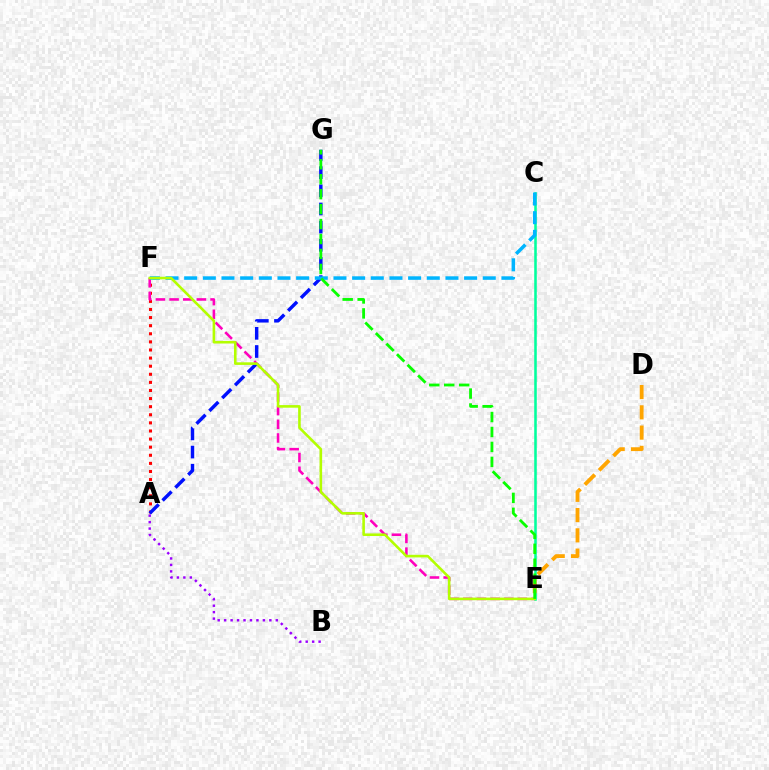{('C', 'E'): [{'color': '#00ff9d', 'line_style': 'solid', 'thickness': 1.84}], ('A', 'F'): [{'color': '#ff0000', 'line_style': 'dotted', 'thickness': 2.2}], ('E', 'F'): [{'color': '#ff00bd', 'line_style': 'dashed', 'thickness': 1.86}, {'color': '#b3ff00', 'line_style': 'solid', 'thickness': 1.87}], ('A', 'G'): [{'color': '#0010ff', 'line_style': 'dashed', 'thickness': 2.47}], ('A', 'B'): [{'color': '#9b00ff', 'line_style': 'dotted', 'thickness': 1.75}], ('C', 'F'): [{'color': '#00b5ff', 'line_style': 'dashed', 'thickness': 2.54}], ('D', 'E'): [{'color': '#ffa500', 'line_style': 'dashed', 'thickness': 2.75}], ('E', 'G'): [{'color': '#08ff00', 'line_style': 'dashed', 'thickness': 2.03}]}